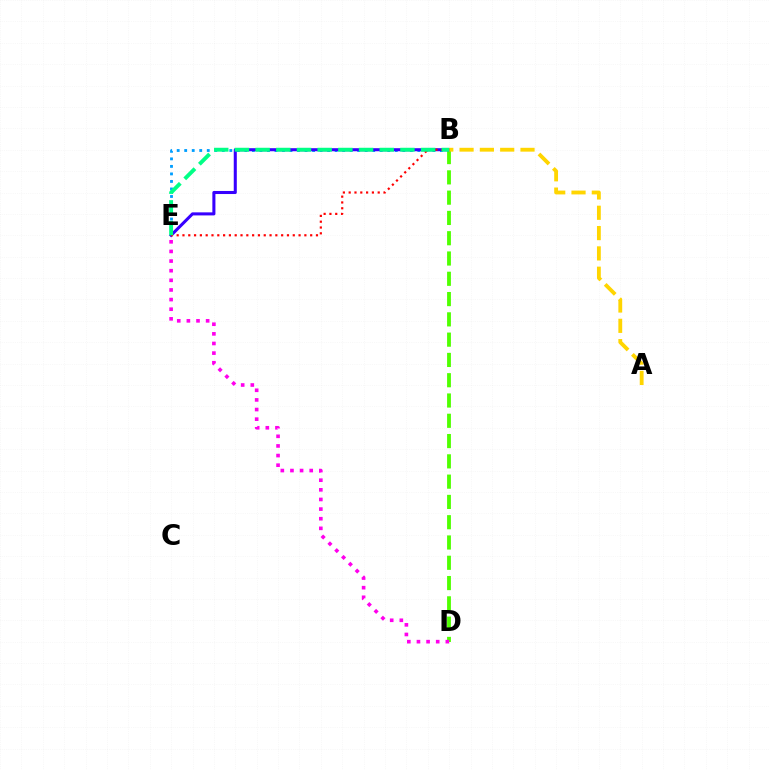{('B', 'E'): [{'color': '#009eff', 'line_style': 'dotted', 'thickness': 2.04}, {'color': '#3700ff', 'line_style': 'solid', 'thickness': 2.2}, {'color': '#ff0000', 'line_style': 'dotted', 'thickness': 1.58}, {'color': '#00ff86', 'line_style': 'dashed', 'thickness': 2.81}], ('B', 'D'): [{'color': '#4fff00', 'line_style': 'dashed', 'thickness': 2.76}], ('D', 'E'): [{'color': '#ff00ed', 'line_style': 'dotted', 'thickness': 2.62}], ('A', 'B'): [{'color': '#ffd500', 'line_style': 'dashed', 'thickness': 2.76}]}